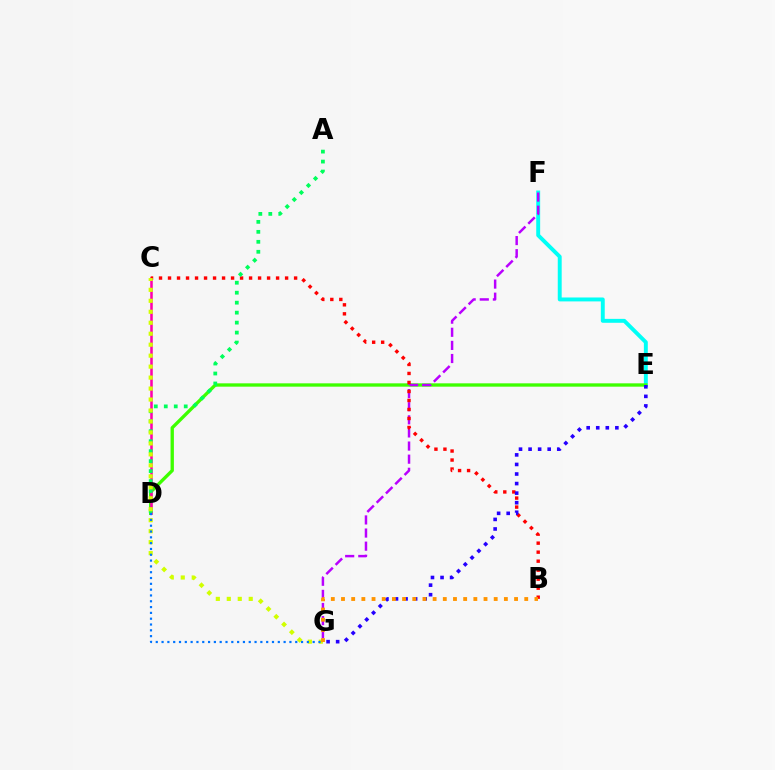{('E', 'F'): [{'color': '#00fff6', 'line_style': 'solid', 'thickness': 2.82}], ('D', 'E'): [{'color': '#3dff00', 'line_style': 'solid', 'thickness': 2.4}], ('F', 'G'): [{'color': '#b900ff', 'line_style': 'dashed', 'thickness': 1.78}], ('C', 'D'): [{'color': '#ff00ac', 'line_style': 'solid', 'thickness': 1.83}], ('B', 'C'): [{'color': '#ff0000', 'line_style': 'dotted', 'thickness': 2.45}], ('A', 'D'): [{'color': '#00ff5c', 'line_style': 'dotted', 'thickness': 2.71}], ('E', 'G'): [{'color': '#2500ff', 'line_style': 'dotted', 'thickness': 2.6}], ('C', 'G'): [{'color': '#d1ff00', 'line_style': 'dotted', 'thickness': 2.98}], ('D', 'G'): [{'color': '#0074ff', 'line_style': 'dotted', 'thickness': 1.58}], ('B', 'G'): [{'color': '#ff9400', 'line_style': 'dotted', 'thickness': 2.77}]}